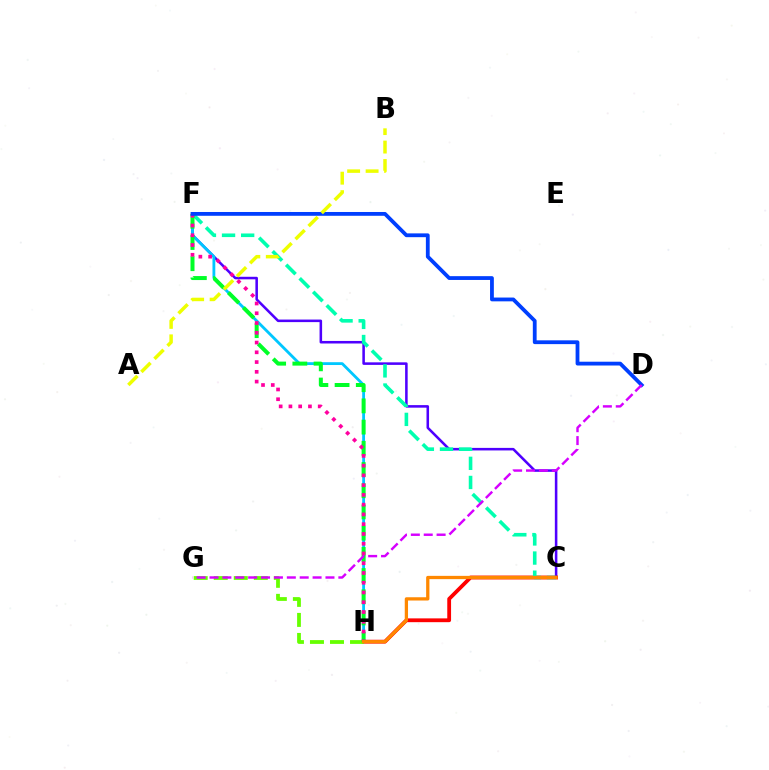{('C', 'F'): [{'color': '#4f00ff', 'line_style': 'solid', 'thickness': 1.84}, {'color': '#00ffaf', 'line_style': 'dashed', 'thickness': 2.6}], ('F', 'H'): [{'color': '#00c7ff', 'line_style': 'solid', 'thickness': 2.03}, {'color': '#00ff27', 'line_style': 'dashed', 'thickness': 2.88}, {'color': '#ff00a0', 'line_style': 'dotted', 'thickness': 2.65}], ('C', 'H'): [{'color': '#ff0000', 'line_style': 'solid', 'thickness': 2.73}, {'color': '#ff8800', 'line_style': 'solid', 'thickness': 2.35}], ('G', 'H'): [{'color': '#66ff00', 'line_style': 'dashed', 'thickness': 2.72}], ('D', 'F'): [{'color': '#003fff', 'line_style': 'solid', 'thickness': 2.73}], ('A', 'B'): [{'color': '#eeff00', 'line_style': 'dashed', 'thickness': 2.51}], ('D', 'G'): [{'color': '#d600ff', 'line_style': 'dashed', 'thickness': 1.75}]}